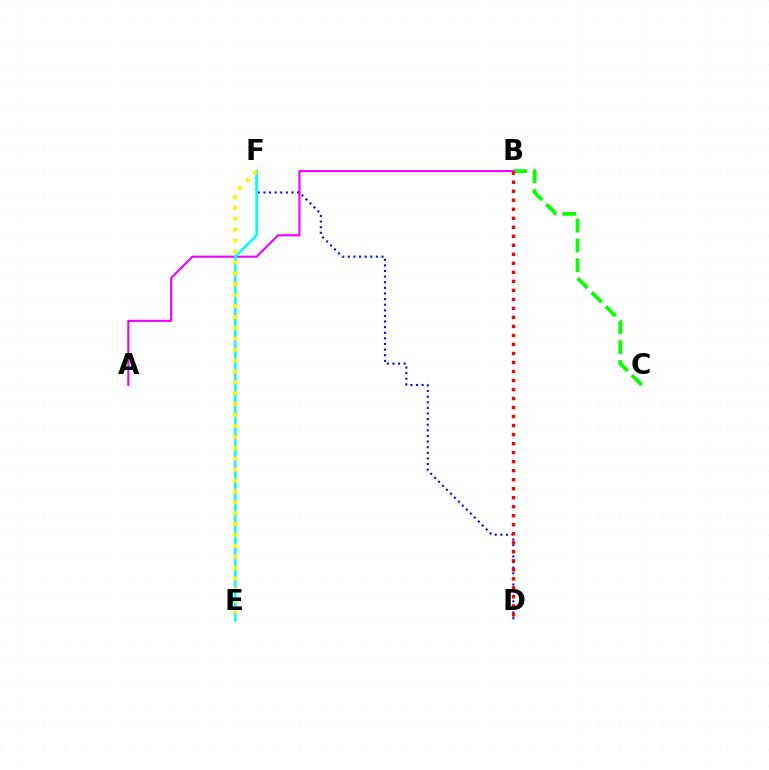{('B', 'C'): [{'color': '#08ff00', 'line_style': 'dashed', 'thickness': 2.7}], ('A', 'B'): [{'color': '#ee00ff', 'line_style': 'solid', 'thickness': 1.51}], ('D', 'F'): [{'color': '#0010ff', 'line_style': 'dotted', 'thickness': 1.53}], ('E', 'F'): [{'color': '#00fff6', 'line_style': 'solid', 'thickness': 1.88}, {'color': '#fcf500', 'line_style': 'dotted', 'thickness': 2.96}], ('B', 'D'): [{'color': '#ff0000', 'line_style': 'dotted', 'thickness': 2.45}]}